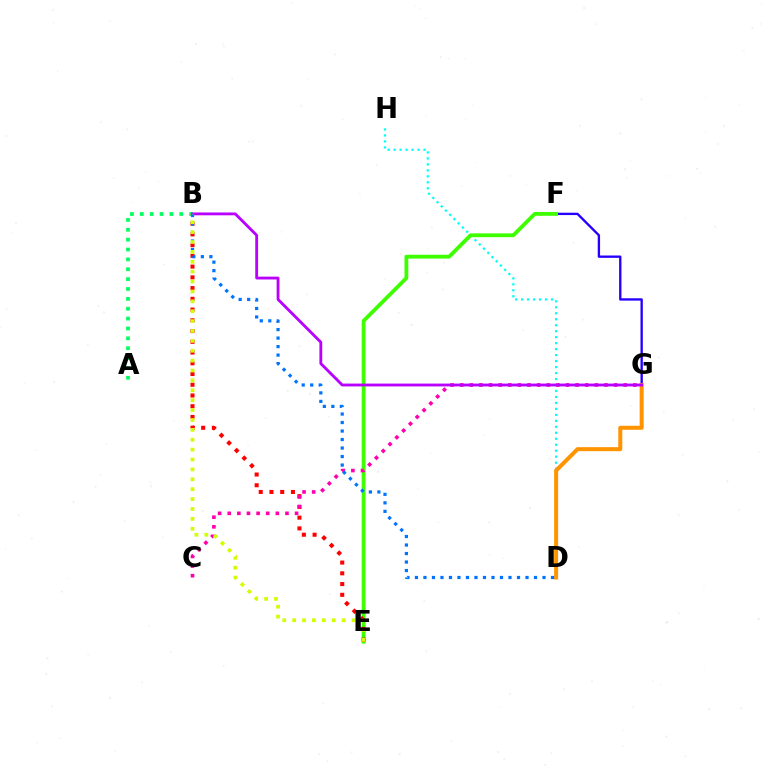{('A', 'B'): [{'color': '#00ff5c', 'line_style': 'dotted', 'thickness': 2.68}], ('D', 'H'): [{'color': '#00fff6', 'line_style': 'dotted', 'thickness': 1.62}], ('F', 'G'): [{'color': '#2500ff', 'line_style': 'solid', 'thickness': 1.69}], ('E', 'F'): [{'color': '#3dff00', 'line_style': 'solid', 'thickness': 2.75}], ('B', 'E'): [{'color': '#ff0000', 'line_style': 'dotted', 'thickness': 2.92}, {'color': '#d1ff00', 'line_style': 'dotted', 'thickness': 2.69}], ('D', 'G'): [{'color': '#ff9400', 'line_style': 'solid', 'thickness': 2.89}], ('C', 'G'): [{'color': '#ff00ac', 'line_style': 'dotted', 'thickness': 2.61}], ('B', 'G'): [{'color': '#b900ff', 'line_style': 'solid', 'thickness': 2.04}], ('B', 'D'): [{'color': '#0074ff', 'line_style': 'dotted', 'thickness': 2.31}]}